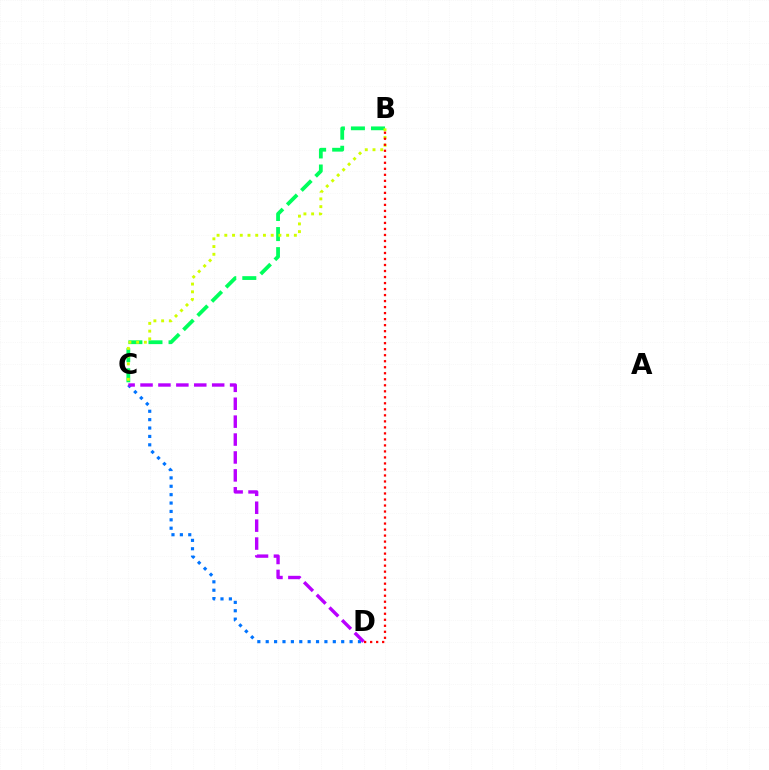{('C', 'D'): [{'color': '#0074ff', 'line_style': 'dotted', 'thickness': 2.28}, {'color': '#b900ff', 'line_style': 'dashed', 'thickness': 2.43}], ('B', 'C'): [{'color': '#00ff5c', 'line_style': 'dashed', 'thickness': 2.73}, {'color': '#d1ff00', 'line_style': 'dotted', 'thickness': 2.1}], ('B', 'D'): [{'color': '#ff0000', 'line_style': 'dotted', 'thickness': 1.63}]}